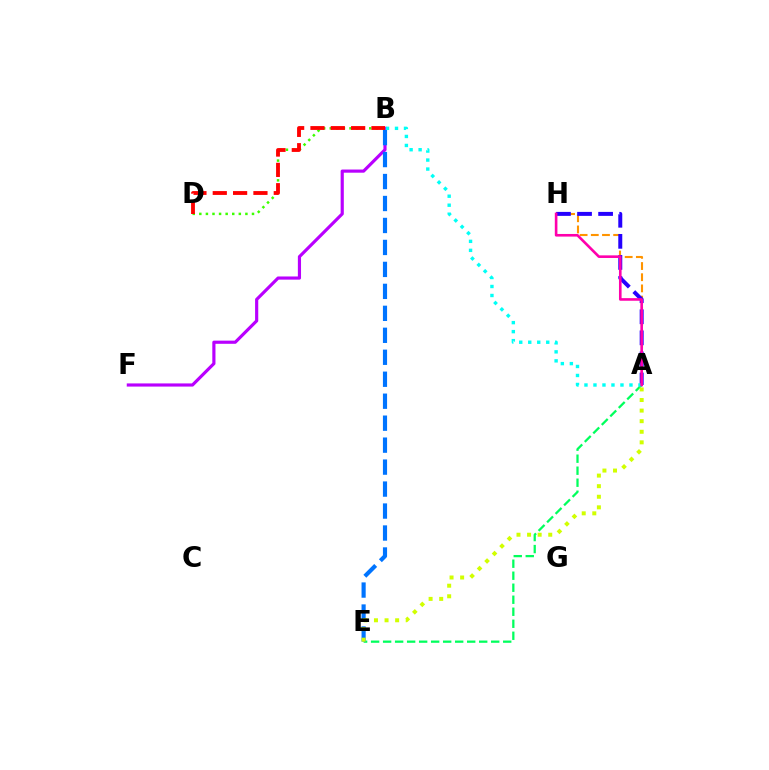{('B', 'F'): [{'color': '#b900ff', 'line_style': 'solid', 'thickness': 2.28}], ('A', 'E'): [{'color': '#00ff5c', 'line_style': 'dashed', 'thickness': 1.63}, {'color': '#d1ff00', 'line_style': 'dotted', 'thickness': 2.88}], ('A', 'H'): [{'color': '#ff9400', 'line_style': 'dashed', 'thickness': 1.52}, {'color': '#2500ff', 'line_style': 'dashed', 'thickness': 2.86}, {'color': '#ff00ac', 'line_style': 'solid', 'thickness': 1.88}], ('B', 'E'): [{'color': '#0074ff', 'line_style': 'dashed', 'thickness': 2.98}], ('B', 'D'): [{'color': '#3dff00', 'line_style': 'dotted', 'thickness': 1.79}, {'color': '#ff0000', 'line_style': 'dashed', 'thickness': 2.76}], ('A', 'B'): [{'color': '#00fff6', 'line_style': 'dotted', 'thickness': 2.45}]}